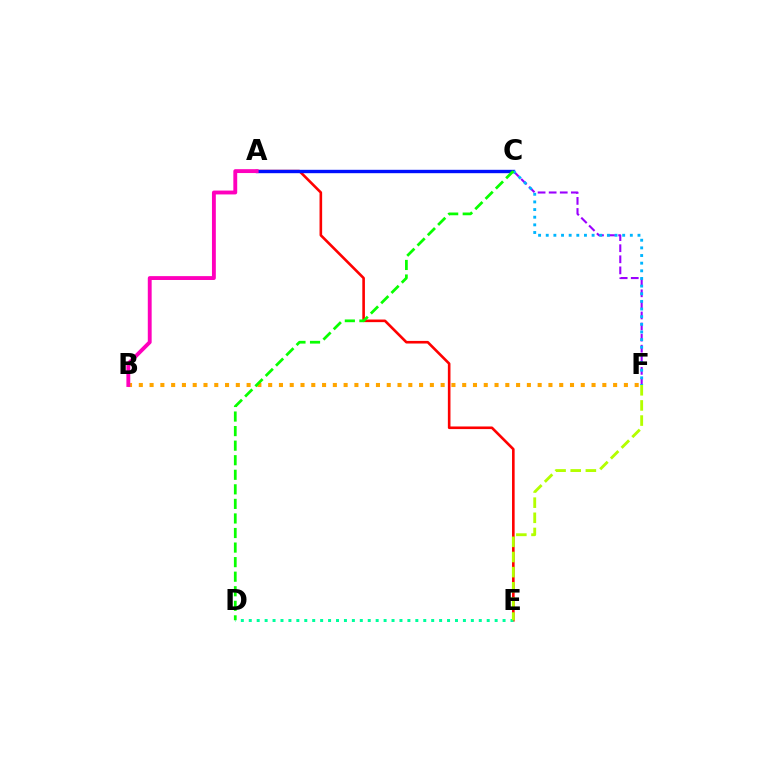{('A', 'E'): [{'color': '#ff0000', 'line_style': 'solid', 'thickness': 1.88}], ('D', 'E'): [{'color': '#00ff9d', 'line_style': 'dotted', 'thickness': 2.16}], ('C', 'F'): [{'color': '#9b00ff', 'line_style': 'dashed', 'thickness': 1.51}, {'color': '#00b5ff', 'line_style': 'dotted', 'thickness': 2.08}], ('A', 'C'): [{'color': '#0010ff', 'line_style': 'solid', 'thickness': 2.44}], ('B', 'F'): [{'color': '#ffa500', 'line_style': 'dotted', 'thickness': 2.93}], ('C', 'D'): [{'color': '#08ff00', 'line_style': 'dashed', 'thickness': 1.98}], ('A', 'B'): [{'color': '#ff00bd', 'line_style': 'solid', 'thickness': 2.79}], ('E', 'F'): [{'color': '#b3ff00', 'line_style': 'dashed', 'thickness': 2.06}]}